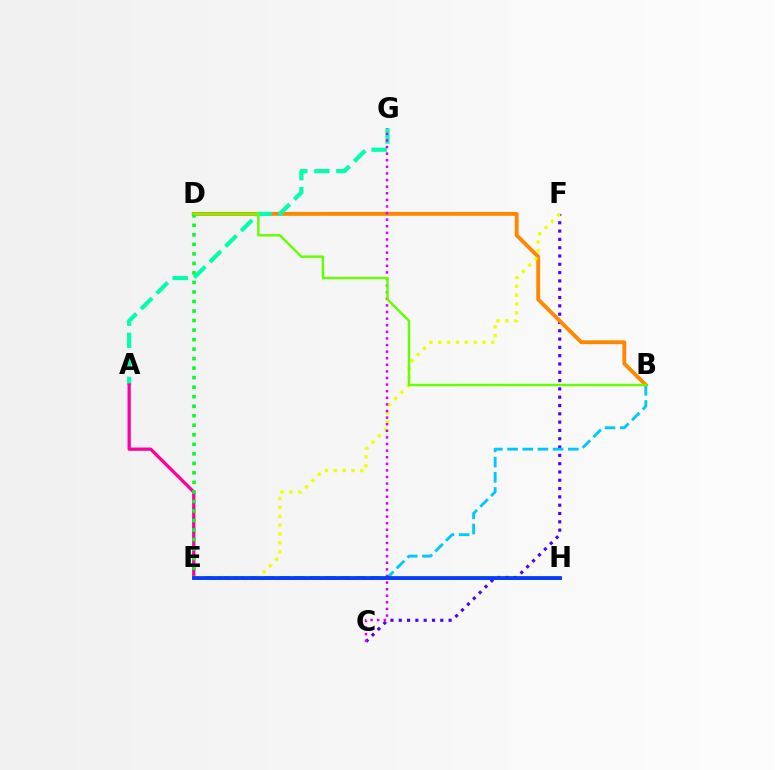{('C', 'F'): [{'color': '#4f00ff', 'line_style': 'dotted', 'thickness': 2.26}], ('B', 'D'): [{'color': '#ff8800', 'line_style': 'solid', 'thickness': 2.79}, {'color': '#66ff00', 'line_style': 'solid', 'thickness': 1.76}], ('A', 'G'): [{'color': '#00ffaf', 'line_style': 'dashed', 'thickness': 2.99}], ('B', 'E'): [{'color': '#00c7ff', 'line_style': 'dashed', 'thickness': 2.06}], ('A', 'E'): [{'color': '#ff00a0', 'line_style': 'solid', 'thickness': 2.36}], ('E', 'H'): [{'color': '#ff0000', 'line_style': 'solid', 'thickness': 1.83}, {'color': '#003fff', 'line_style': 'solid', 'thickness': 2.71}], ('E', 'F'): [{'color': '#eeff00', 'line_style': 'dotted', 'thickness': 2.41}], ('C', 'G'): [{'color': '#d600ff', 'line_style': 'dotted', 'thickness': 1.79}], ('D', 'E'): [{'color': '#00ff27', 'line_style': 'dotted', 'thickness': 2.59}]}